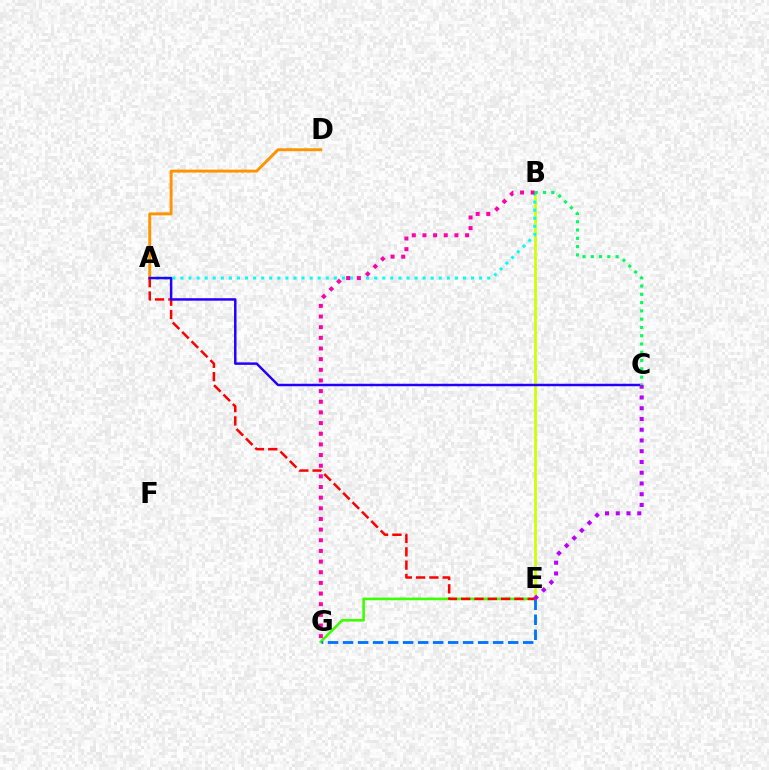{('B', 'E'): [{'color': '#d1ff00', 'line_style': 'solid', 'thickness': 1.96}], ('A', 'B'): [{'color': '#00fff6', 'line_style': 'dotted', 'thickness': 2.19}], ('E', 'G'): [{'color': '#3dff00', 'line_style': 'solid', 'thickness': 1.89}, {'color': '#0074ff', 'line_style': 'dashed', 'thickness': 2.04}], ('A', 'D'): [{'color': '#ff9400', 'line_style': 'solid', 'thickness': 2.11}], ('A', 'E'): [{'color': '#ff0000', 'line_style': 'dashed', 'thickness': 1.81}], ('A', 'C'): [{'color': '#2500ff', 'line_style': 'solid', 'thickness': 1.78}], ('B', 'G'): [{'color': '#ff00ac', 'line_style': 'dotted', 'thickness': 2.89}], ('B', 'C'): [{'color': '#00ff5c', 'line_style': 'dotted', 'thickness': 2.25}], ('C', 'E'): [{'color': '#b900ff', 'line_style': 'dotted', 'thickness': 2.92}]}